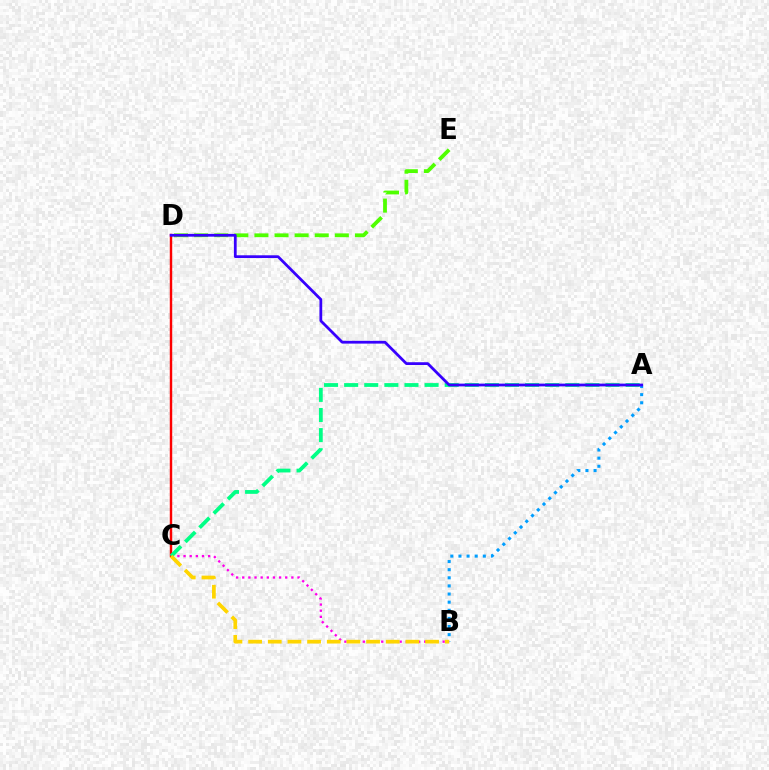{('A', 'B'): [{'color': '#009eff', 'line_style': 'dotted', 'thickness': 2.21}], ('D', 'E'): [{'color': '#4fff00', 'line_style': 'dashed', 'thickness': 2.73}], ('C', 'D'): [{'color': '#ff0000', 'line_style': 'solid', 'thickness': 1.75}], ('B', 'C'): [{'color': '#ff00ed', 'line_style': 'dotted', 'thickness': 1.67}, {'color': '#ffd500', 'line_style': 'dashed', 'thickness': 2.67}], ('A', 'C'): [{'color': '#00ff86', 'line_style': 'dashed', 'thickness': 2.73}], ('A', 'D'): [{'color': '#3700ff', 'line_style': 'solid', 'thickness': 1.99}]}